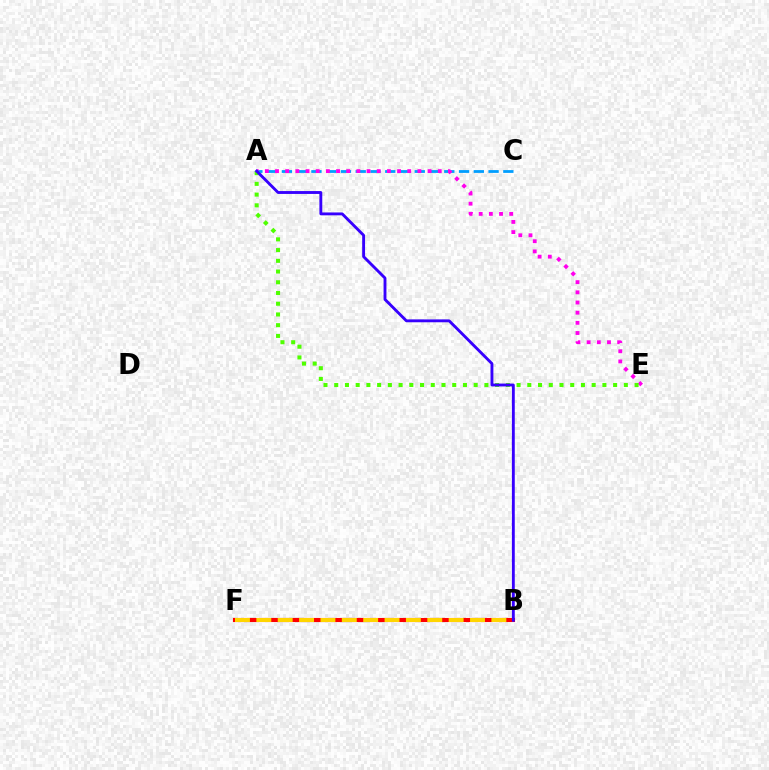{('A', 'C'): [{'color': '#009eff', 'line_style': 'dashed', 'thickness': 2.01}], ('A', 'E'): [{'color': '#ff00ed', 'line_style': 'dotted', 'thickness': 2.76}, {'color': '#4fff00', 'line_style': 'dotted', 'thickness': 2.91}], ('B', 'F'): [{'color': '#00ff86', 'line_style': 'dashed', 'thickness': 1.84}, {'color': '#ff0000', 'line_style': 'solid', 'thickness': 2.95}, {'color': '#ffd500', 'line_style': 'dashed', 'thickness': 2.9}], ('A', 'B'): [{'color': '#3700ff', 'line_style': 'solid', 'thickness': 2.06}]}